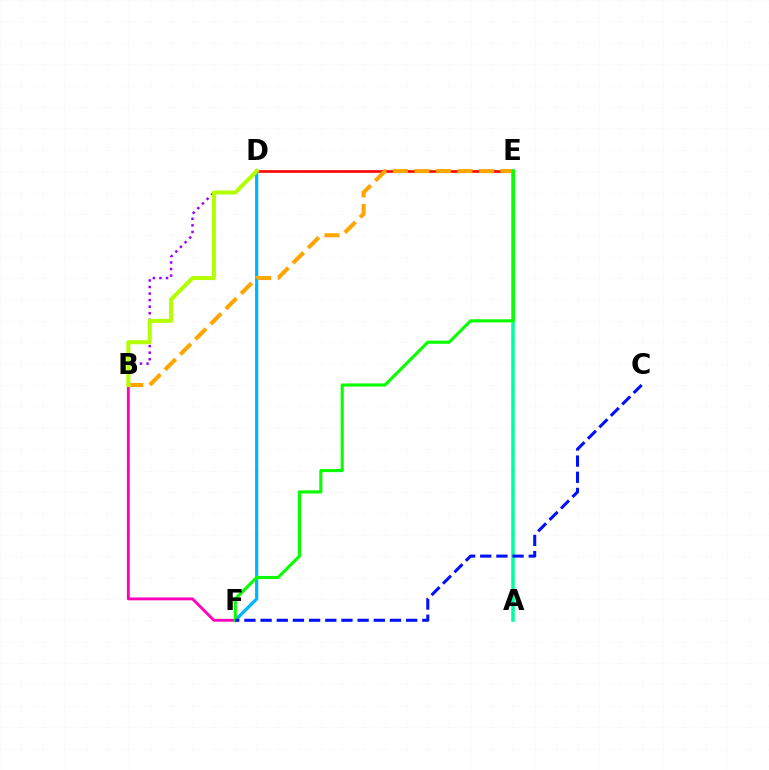{('D', 'F'): [{'color': '#00b5ff', 'line_style': 'solid', 'thickness': 2.32}], ('B', 'F'): [{'color': '#ff00bd', 'line_style': 'solid', 'thickness': 2.06}], ('B', 'D'): [{'color': '#9b00ff', 'line_style': 'dotted', 'thickness': 1.78}, {'color': '#b3ff00', 'line_style': 'solid', 'thickness': 2.89}], ('D', 'E'): [{'color': '#ff0000', 'line_style': 'solid', 'thickness': 1.89}], ('B', 'E'): [{'color': '#ffa500', 'line_style': 'dashed', 'thickness': 2.92}], ('A', 'E'): [{'color': '#00ff9d', 'line_style': 'solid', 'thickness': 2.54}], ('E', 'F'): [{'color': '#08ff00', 'line_style': 'solid', 'thickness': 2.24}], ('C', 'F'): [{'color': '#0010ff', 'line_style': 'dashed', 'thickness': 2.2}]}